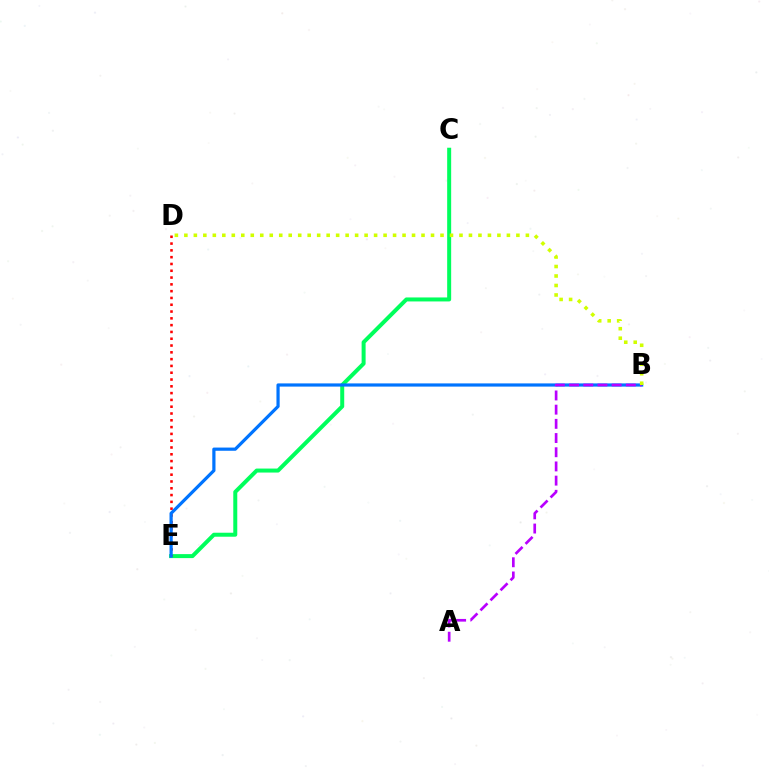{('C', 'E'): [{'color': '#00ff5c', 'line_style': 'solid', 'thickness': 2.87}], ('D', 'E'): [{'color': '#ff0000', 'line_style': 'dotted', 'thickness': 1.85}], ('B', 'E'): [{'color': '#0074ff', 'line_style': 'solid', 'thickness': 2.31}], ('A', 'B'): [{'color': '#b900ff', 'line_style': 'dashed', 'thickness': 1.93}], ('B', 'D'): [{'color': '#d1ff00', 'line_style': 'dotted', 'thickness': 2.58}]}